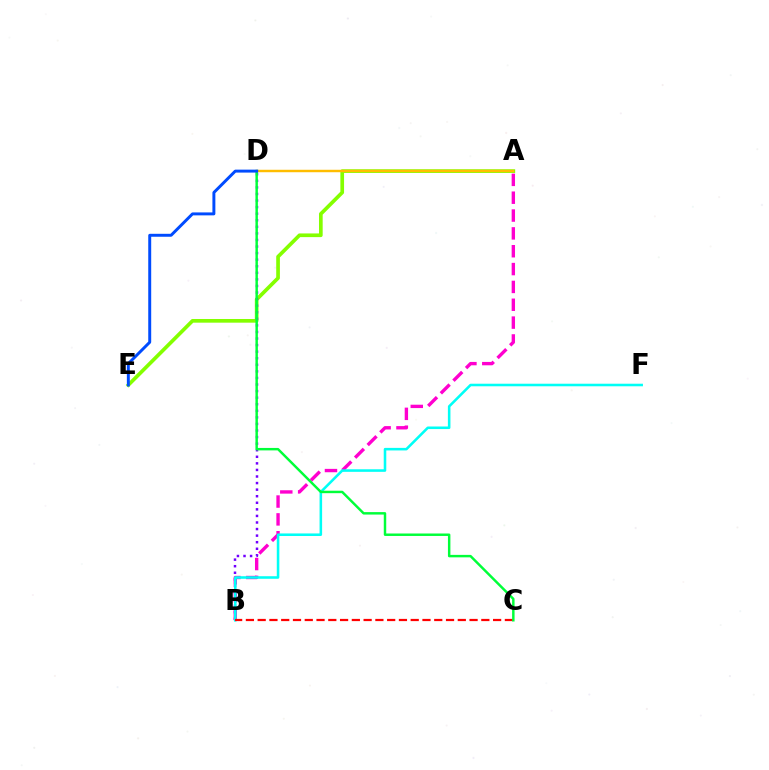{('A', 'E'): [{'color': '#84ff00', 'line_style': 'solid', 'thickness': 2.65}], ('A', 'D'): [{'color': '#ffbd00', 'line_style': 'solid', 'thickness': 1.76}], ('B', 'D'): [{'color': '#7200ff', 'line_style': 'dotted', 'thickness': 1.79}], ('A', 'B'): [{'color': '#ff00cf', 'line_style': 'dashed', 'thickness': 2.42}], ('B', 'F'): [{'color': '#00fff6', 'line_style': 'solid', 'thickness': 1.84}], ('B', 'C'): [{'color': '#ff0000', 'line_style': 'dashed', 'thickness': 1.6}], ('C', 'D'): [{'color': '#00ff39', 'line_style': 'solid', 'thickness': 1.77}], ('D', 'E'): [{'color': '#004bff', 'line_style': 'solid', 'thickness': 2.13}]}